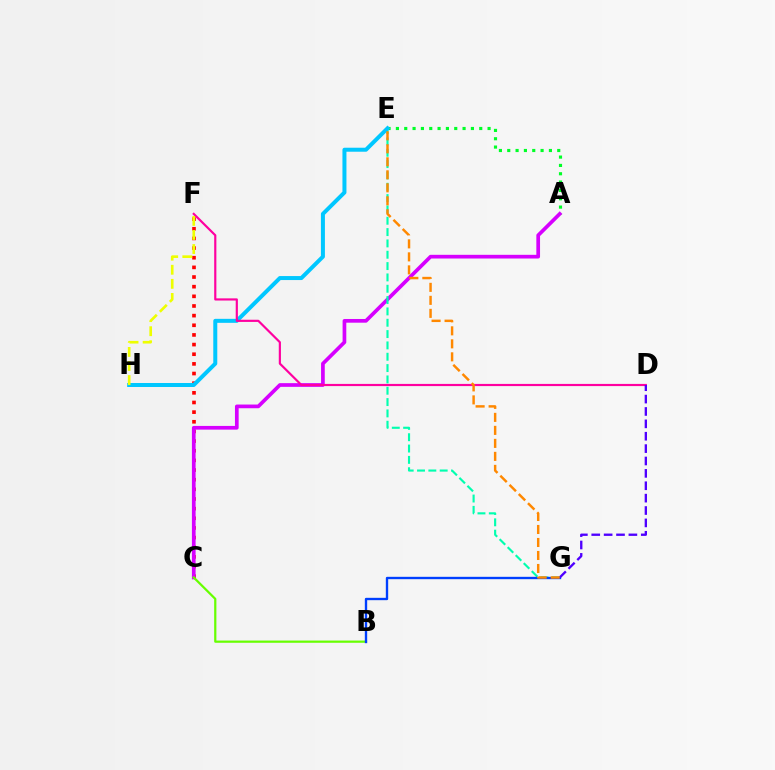{('A', 'E'): [{'color': '#00ff27', 'line_style': 'dotted', 'thickness': 2.26}], ('C', 'F'): [{'color': '#ff0000', 'line_style': 'dotted', 'thickness': 2.62}], ('A', 'C'): [{'color': '#d600ff', 'line_style': 'solid', 'thickness': 2.66}], ('E', 'G'): [{'color': '#00ffaf', 'line_style': 'dashed', 'thickness': 1.54}, {'color': '#ff8800', 'line_style': 'dashed', 'thickness': 1.77}], ('B', 'C'): [{'color': '#66ff00', 'line_style': 'solid', 'thickness': 1.6}], ('E', 'H'): [{'color': '#00c7ff', 'line_style': 'solid', 'thickness': 2.88}], ('B', 'G'): [{'color': '#003fff', 'line_style': 'solid', 'thickness': 1.7}], ('D', 'F'): [{'color': '#ff00a0', 'line_style': 'solid', 'thickness': 1.56}], ('D', 'G'): [{'color': '#4f00ff', 'line_style': 'dashed', 'thickness': 1.68}], ('F', 'H'): [{'color': '#eeff00', 'line_style': 'dashed', 'thickness': 1.91}]}